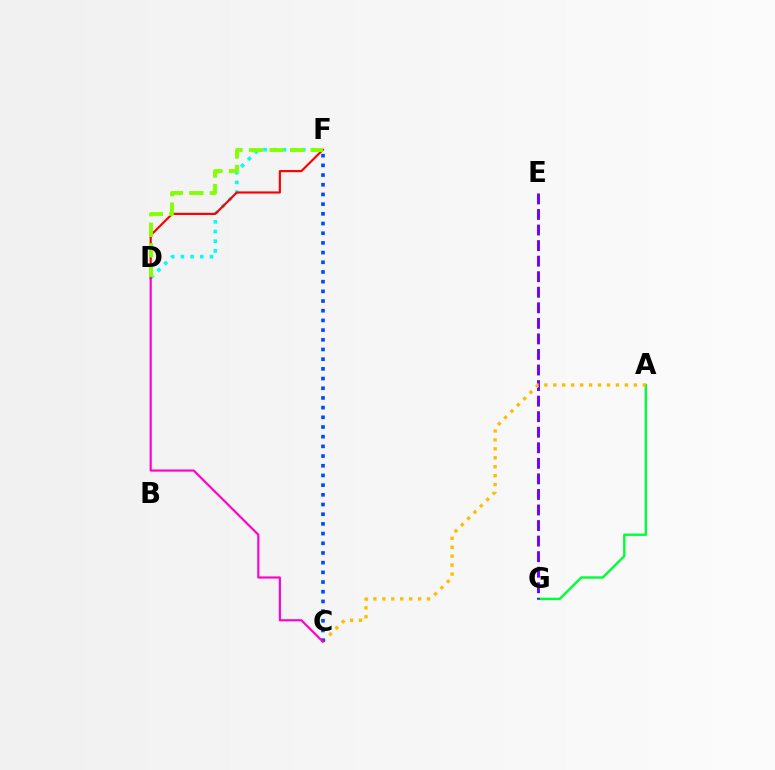{('A', 'G'): [{'color': '#00ff39', 'line_style': 'solid', 'thickness': 1.72}], ('E', 'G'): [{'color': '#7200ff', 'line_style': 'dashed', 'thickness': 2.11}], ('D', 'F'): [{'color': '#00fff6', 'line_style': 'dotted', 'thickness': 2.63}, {'color': '#ff0000', 'line_style': 'solid', 'thickness': 1.56}, {'color': '#84ff00', 'line_style': 'dashed', 'thickness': 2.79}], ('A', 'C'): [{'color': '#ffbd00', 'line_style': 'dotted', 'thickness': 2.43}], ('C', 'F'): [{'color': '#004bff', 'line_style': 'dotted', 'thickness': 2.63}], ('C', 'D'): [{'color': '#ff00cf', 'line_style': 'solid', 'thickness': 1.56}]}